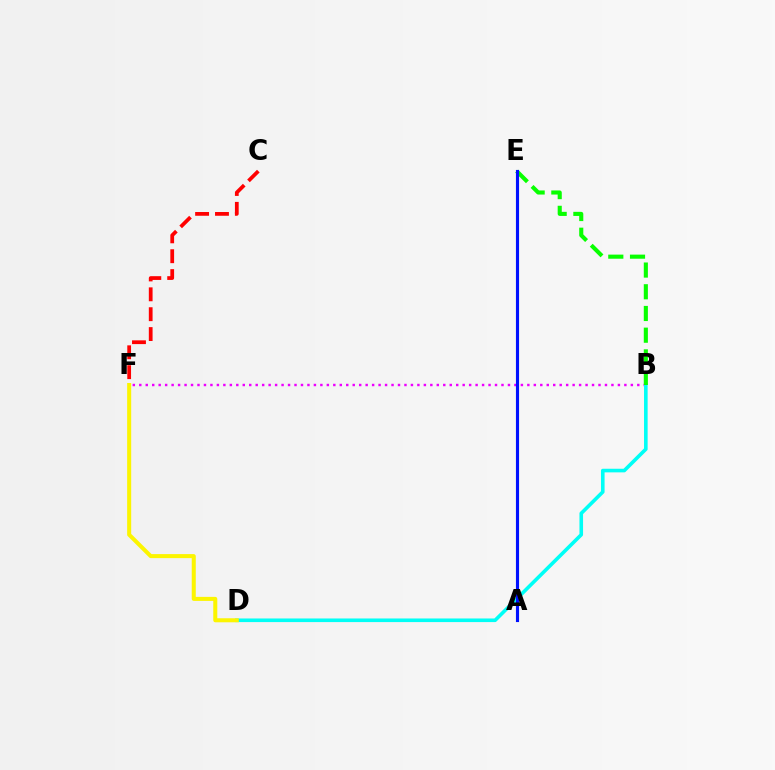{('C', 'F'): [{'color': '#ff0000', 'line_style': 'dashed', 'thickness': 2.7}], ('B', 'F'): [{'color': '#ee00ff', 'line_style': 'dotted', 'thickness': 1.76}], ('B', 'D'): [{'color': '#00fff6', 'line_style': 'solid', 'thickness': 2.6}], ('D', 'F'): [{'color': '#fcf500', 'line_style': 'solid', 'thickness': 2.9}], ('B', 'E'): [{'color': '#08ff00', 'line_style': 'dashed', 'thickness': 2.95}], ('A', 'E'): [{'color': '#0010ff', 'line_style': 'solid', 'thickness': 2.25}]}